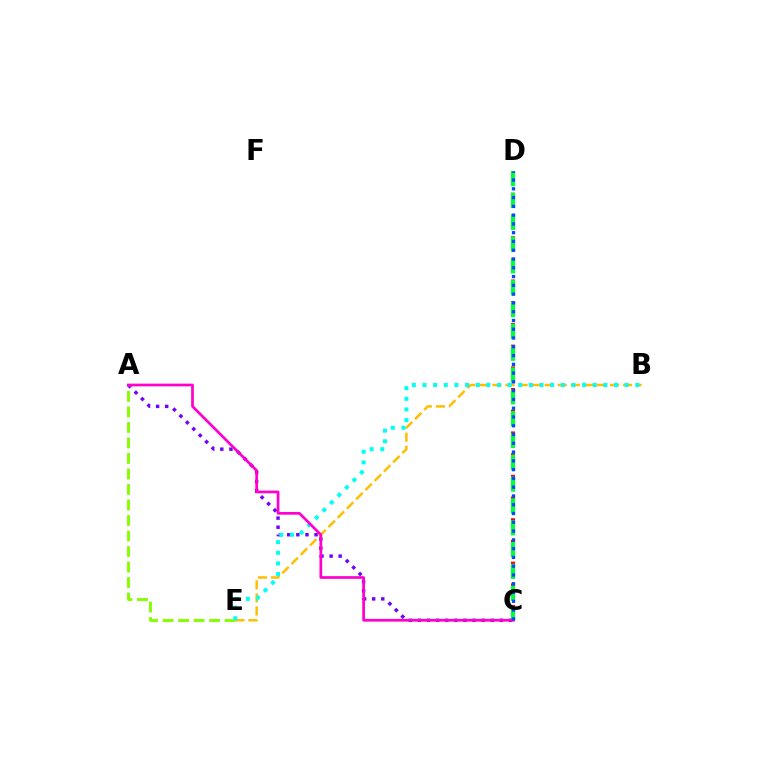{('C', 'D'): [{'color': '#ff0000', 'line_style': 'dotted', 'thickness': 2.95}, {'color': '#00ff39', 'line_style': 'dashed', 'thickness': 2.96}, {'color': '#004bff', 'line_style': 'dotted', 'thickness': 2.38}], ('A', 'C'): [{'color': '#7200ff', 'line_style': 'dotted', 'thickness': 2.47}, {'color': '#ff00cf', 'line_style': 'solid', 'thickness': 1.96}], ('A', 'E'): [{'color': '#84ff00', 'line_style': 'dashed', 'thickness': 2.11}], ('B', 'E'): [{'color': '#ffbd00', 'line_style': 'dashed', 'thickness': 1.78}, {'color': '#00fff6', 'line_style': 'dotted', 'thickness': 2.89}]}